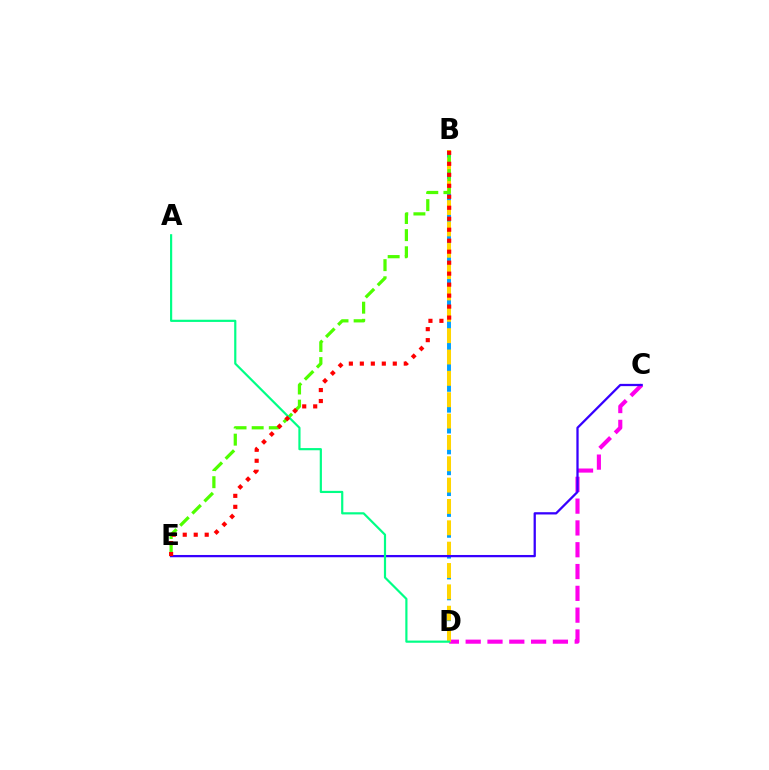{('B', 'D'): [{'color': '#009eff', 'line_style': 'dashed', 'thickness': 2.83}, {'color': '#ffd500', 'line_style': 'dashed', 'thickness': 2.9}], ('C', 'D'): [{'color': '#ff00ed', 'line_style': 'dashed', 'thickness': 2.96}], ('B', 'E'): [{'color': '#4fff00', 'line_style': 'dashed', 'thickness': 2.33}, {'color': '#ff0000', 'line_style': 'dotted', 'thickness': 2.98}], ('C', 'E'): [{'color': '#3700ff', 'line_style': 'solid', 'thickness': 1.63}], ('A', 'D'): [{'color': '#00ff86', 'line_style': 'solid', 'thickness': 1.57}]}